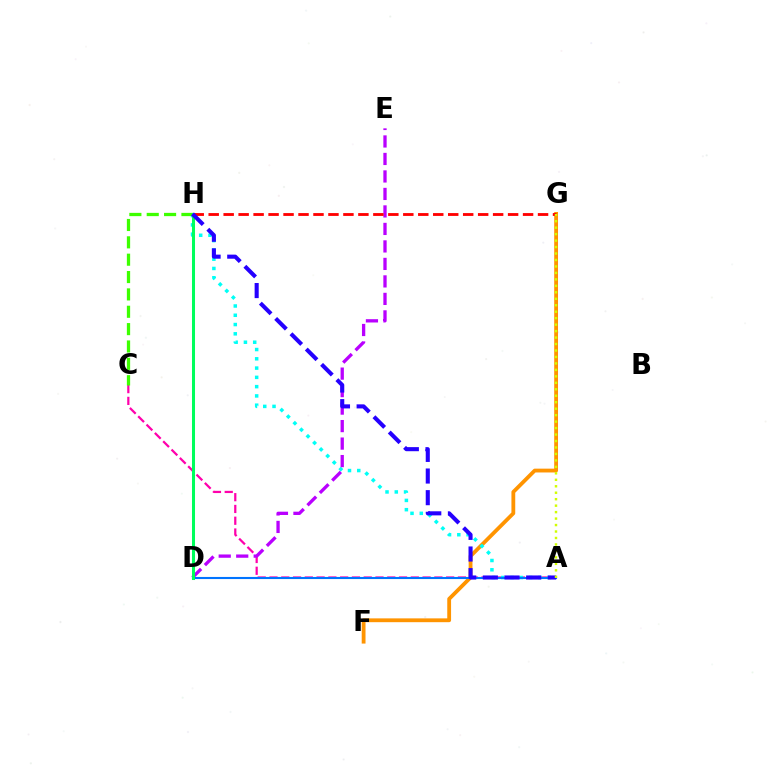{('A', 'C'): [{'color': '#ff00ac', 'line_style': 'dashed', 'thickness': 1.6}], ('F', 'G'): [{'color': '#ff9400', 'line_style': 'solid', 'thickness': 2.75}], ('A', 'H'): [{'color': '#00fff6', 'line_style': 'dotted', 'thickness': 2.52}, {'color': '#2500ff', 'line_style': 'dashed', 'thickness': 2.94}], ('D', 'E'): [{'color': '#b900ff', 'line_style': 'dashed', 'thickness': 2.38}], ('A', 'D'): [{'color': '#0074ff', 'line_style': 'solid', 'thickness': 1.52}], ('C', 'H'): [{'color': '#3dff00', 'line_style': 'dashed', 'thickness': 2.36}], ('D', 'H'): [{'color': '#00ff5c', 'line_style': 'solid', 'thickness': 2.18}], ('G', 'H'): [{'color': '#ff0000', 'line_style': 'dashed', 'thickness': 2.03}], ('A', 'G'): [{'color': '#d1ff00', 'line_style': 'dotted', 'thickness': 1.76}]}